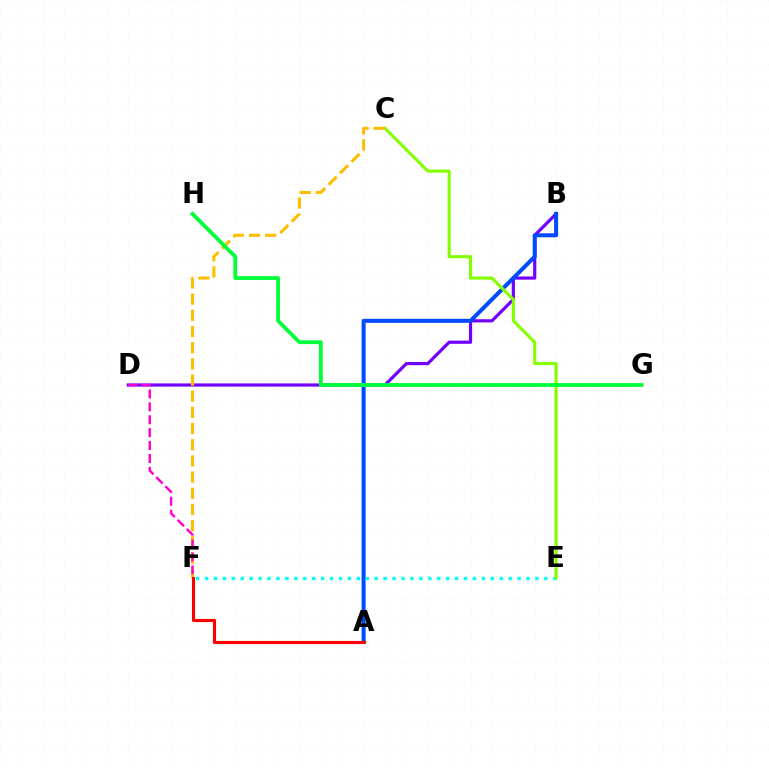{('B', 'D'): [{'color': '#7200ff', 'line_style': 'solid', 'thickness': 2.29}], ('A', 'B'): [{'color': '#004bff', 'line_style': 'solid', 'thickness': 2.9}], ('E', 'F'): [{'color': '#00fff6', 'line_style': 'dotted', 'thickness': 2.43}], ('C', 'E'): [{'color': '#84ff00', 'line_style': 'solid', 'thickness': 2.23}], ('C', 'F'): [{'color': '#ffbd00', 'line_style': 'dashed', 'thickness': 2.2}], ('A', 'F'): [{'color': '#ff0000', 'line_style': 'solid', 'thickness': 2.25}], ('G', 'H'): [{'color': '#00ff39', 'line_style': 'solid', 'thickness': 2.72}], ('D', 'F'): [{'color': '#ff00cf', 'line_style': 'dashed', 'thickness': 1.75}]}